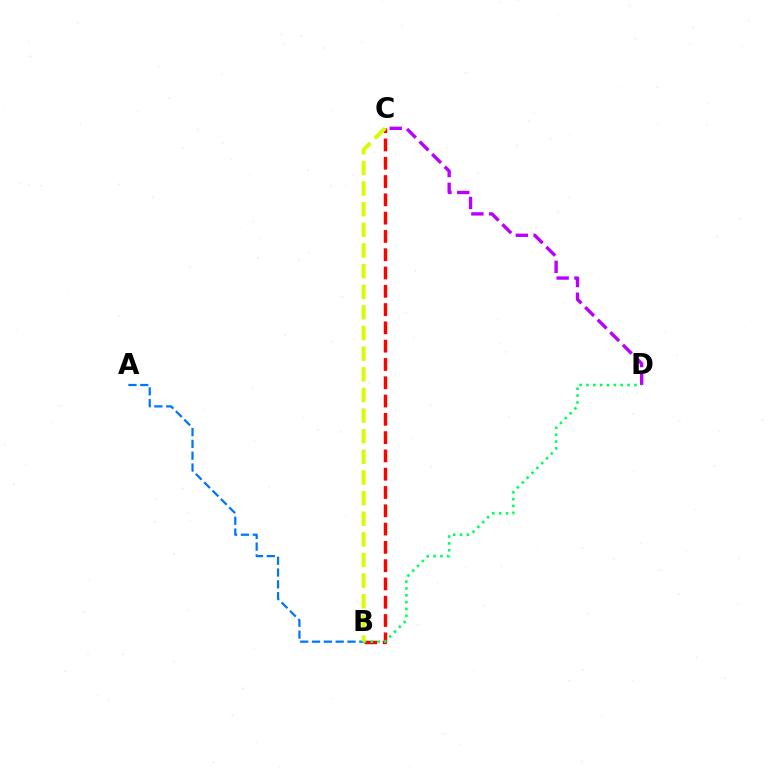{('A', 'B'): [{'color': '#0074ff', 'line_style': 'dashed', 'thickness': 1.61}], ('B', 'C'): [{'color': '#ff0000', 'line_style': 'dashed', 'thickness': 2.48}, {'color': '#d1ff00', 'line_style': 'dashed', 'thickness': 2.8}], ('C', 'D'): [{'color': '#b900ff', 'line_style': 'dashed', 'thickness': 2.41}], ('B', 'D'): [{'color': '#00ff5c', 'line_style': 'dotted', 'thickness': 1.86}]}